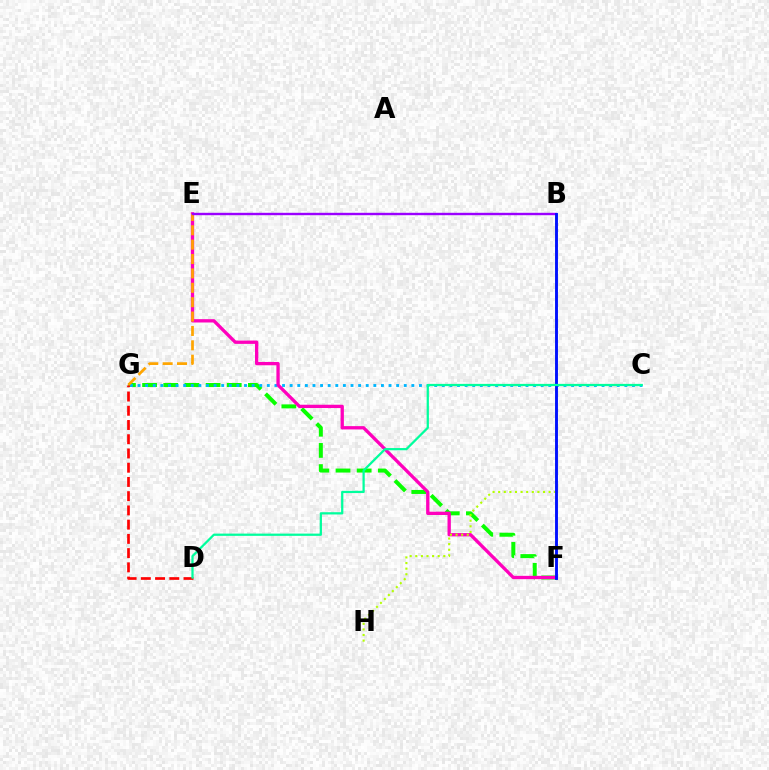{('F', 'G'): [{'color': '#08ff00', 'line_style': 'dashed', 'thickness': 2.87}], ('C', 'G'): [{'color': '#00b5ff', 'line_style': 'dotted', 'thickness': 2.07}], ('E', 'F'): [{'color': '#ff00bd', 'line_style': 'solid', 'thickness': 2.38}], ('E', 'G'): [{'color': '#ffa500', 'line_style': 'dashed', 'thickness': 1.95}], ('B', 'E'): [{'color': '#9b00ff', 'line_style': 'solid', 'thickness': 1.72}], ('B', 'H'): [{'color': '#b3ff00', 'line_style': 'dotted', 'thickness': 1.52}], ('B', 'F'): [{'color': '#0010ff', 'line_style': 'solid', 'thickness': 2.08}], ('D', 'G'): [{'color': '#ff0000', 'line_style': 'dashed', 'thickness': 1.93}], ('C', 'D'): [{'color': '#00ff9d', 'line_style': 'solid', 'thickness': 1.62}]}